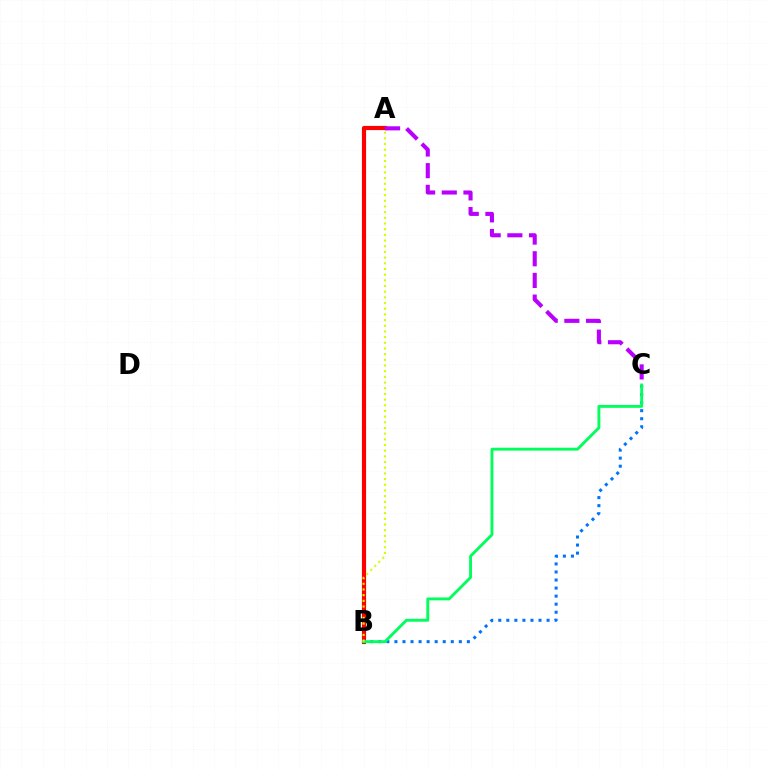{('A', 'B'): [{'color': '#ff0000', 'line_style': 'solid', 'thickness': 3.0}, {'color': '#d1ff00', 'line_style': 'dotted', 'thickness': 1.54}], ('A', 'C'): [{'color': '#b900ff', 'line_style': 'dashed', 'thickness': 2.94}], ('B', 'C'): [{'color': '#0074ff', 'line_style': 'dotted', 'thickness': 2.19}, {'color': '#00ff5c', 'line_style': 'solid', 'thickness': 2.07}]}